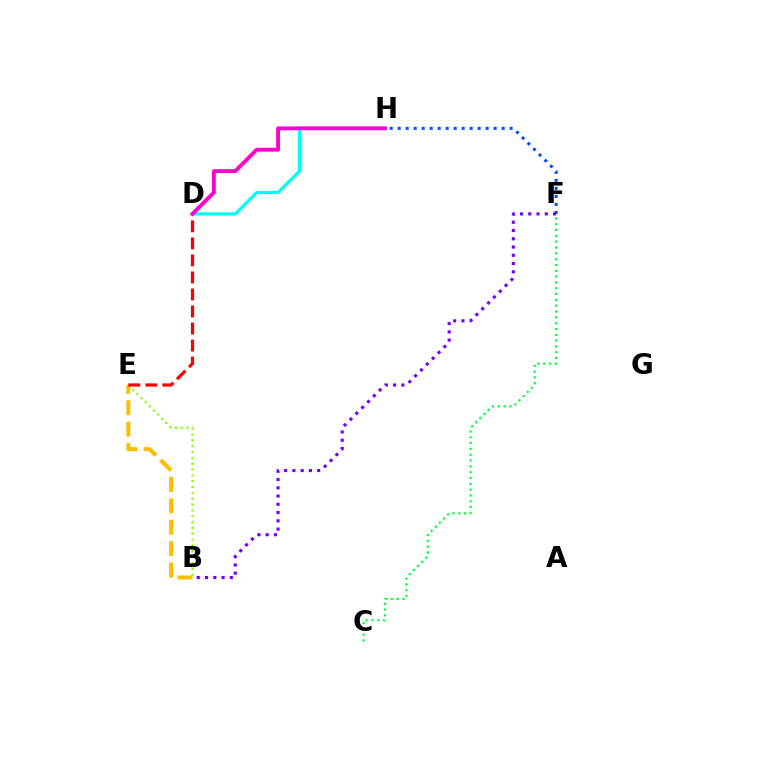{('F', 'H'): [{'color': '#004bff', 'line_style': 'dotted', 'thickness': 2.17}], ('B', 'E'): [{'color': '#84ff00', 'line_style': 'dotted', 'thickness': 1.59}, {'color': '#ffbd00', 'line_style': 'dashed', 'thickness': 2.91}], ('D', 'H'): [{'color': '#00fff6', 'line_style': 'solid', 'thickness': 2.33}, {'color': '#ff00cf', 'line_style': 'solid', 'thickness': 2.77}], ('B', 'F'): [{'color': '#7200ff', 'line_style': 'dotted', 'thickness': 2.24}], ('C', 'F'): [{'color': '#00ff39', 'line_style': 'dotted', 'thickness': 1.58}], ('D', 'E'): [{'color': '#ff0000', 'line_style': 'dashed', 'thickness': 2.31}]}